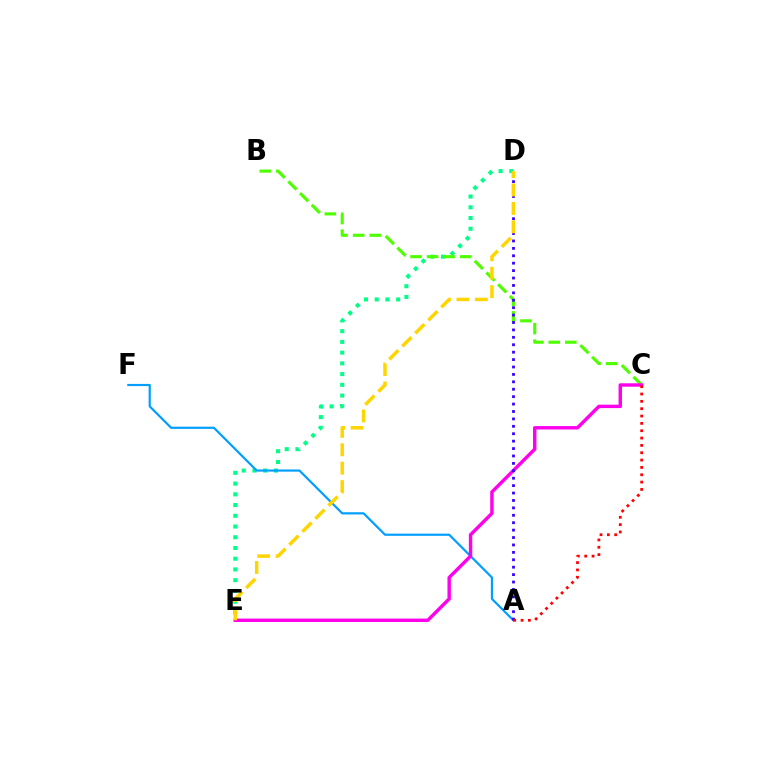{('D', 'E'): [{'color': '#00ff86', 'line_style': 'dotted', 'thickness': 2.92}, {'color': '#ffd500', 'line_style': 'dashed', 'thickness': 2.5}], ('A', 'F'): [{'color': '#009eff', 'line_style': 'solid', 'thickness': 1.57}], ('B', 'C'): [{'color': '#4fff00', 'line_style': 'dashed', 'thickness': 2.25}], ('C', 'E'): [{'color': '#ff00ed', 'line_style': 'solid', 'thickness': 2.46}], ('A', 'D'): [{'color': '#3700ff', 'line_style': 'dotted', 'thickness': 2.01}], ('A', 'C'): [{'color': '#ff0000', 'line_style': 'dotted', 'thickness': 1.99}]}